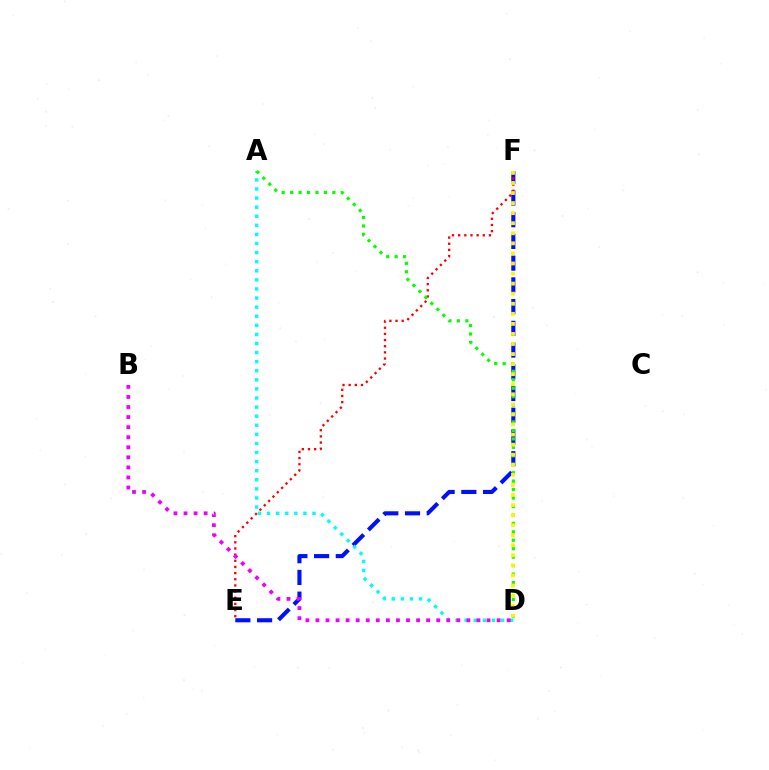{('E', 'F'): [{'color': '#0010ff', 'line_style': 'dashed', 'thickness': 2.95}, {'color': '#ff0000', 'line_style': 'dotted', 'thickness': 1.67}], ('A', 'D'): [{'color': '#00fff6', 'line_style': 'dotted', 'thickness': 2.47}, {'color': '#08ff00', 'line_style': 'dotted', 'thickness': 2.3}], ('B', 'D'): [{'color': '#ee00ff', 'line_style': 'dotted', 'thickness': 2.73}], ('D', 'F'): [{'color': '#fcf500', 'line_style': 'dotted', 'thickness': 2.73}]}